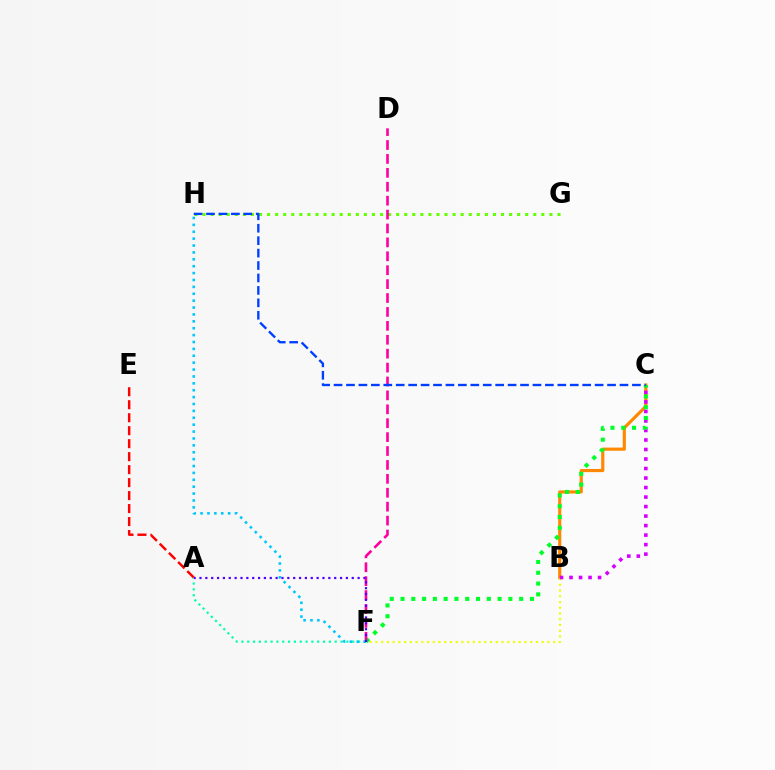{('B', 'C'): [{'color': '#ff8800', 'line_style': 'solid', 'thickness': 2.26}, {'color': '#d600ff', 'line_style': 'dotted', 'thickness': 2.58}], ('A', 'F'): [{'color': '#00ffaf', 'line_style': 'dotted', 'thickness': 1.58}, {'color': '#4f00ff', 'line_style': 'dotted', 'thickness': 1.59}], ('G', 'H'): [{'color': '#66ff00', 'line_style': 'dotted', 'thickness': 2.19}], ('B', 'F'): [{'color': '#eeff00', 'line_style': 'dotted', 'thickness': 1.56}], ('A', 'E'): [{'color': '#ff0000', 'line_style': 'dashed', 'thickness': 1.76}], ('C', 'F'): [{'color': '#00ff27', 'line_style': 'dotted', 'thickness': 2.93}], ('D', 'F'): [{'color': '#ff00a0', 'line_style': 'dashed', 'thickness': 1.89}], ('F', 'H'): [{'color': '#00c7ff', 'line_style': 'dotted', 'thickness': 1.87}], ('C', 'H'): [{'color': '#003fff', 'line_style': 'dashed', 'thickness': 1.69}]}